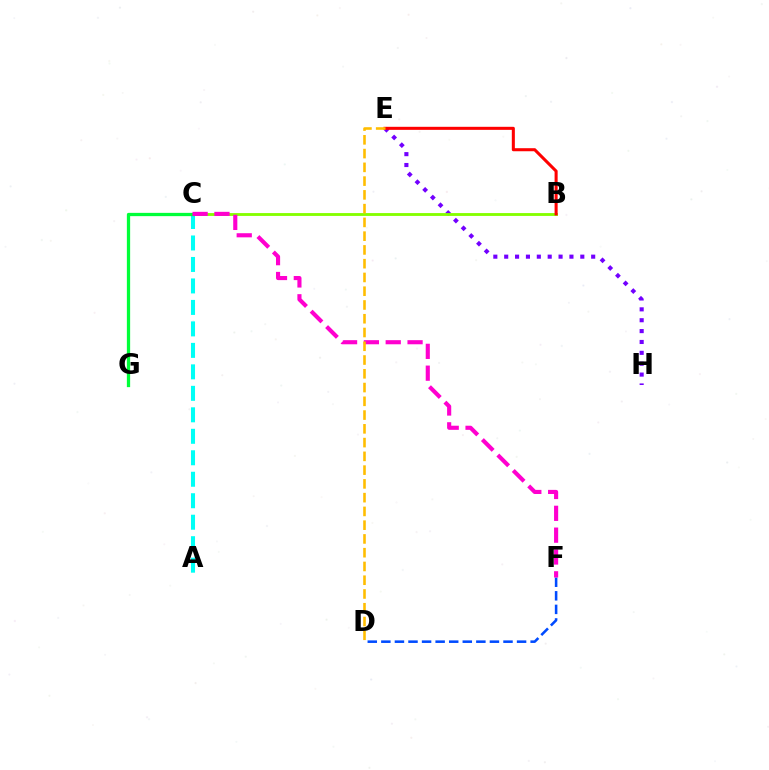{('E', 'H'): [{'color': '#7200ff', 'line_style': 'dotted', 'thickness': 2.95}], ('B', 'C'): [{'color': '#84ff00', 'line_style': 'solid', 'thickness': 2.06}], ('A', 'C'): [{'color': '#00fff6', 'line_style': 'dashed', 'thickness': 2.92}], ('B', 'E'): [{'color': '#ff0000', 'line_style': 'solid', 'thickness': 2.19}], ('D', 'F'): [{'color': '#004bff', 'line_style': 'dashed', 'thickness': 1.84}], ('C', 'G'): [{'color': '#00ff39', 'line_style': 'solid', 'thickness': 2.36}], ('C', 'F'): [{'color': '#ff00cf', 'line_style': 'dashed', 'thickness': 2.97}], ('D', 'E'): [{'color': '#ffbd00', 'line_style': 'dashed', 'thickness': 1.87}]}